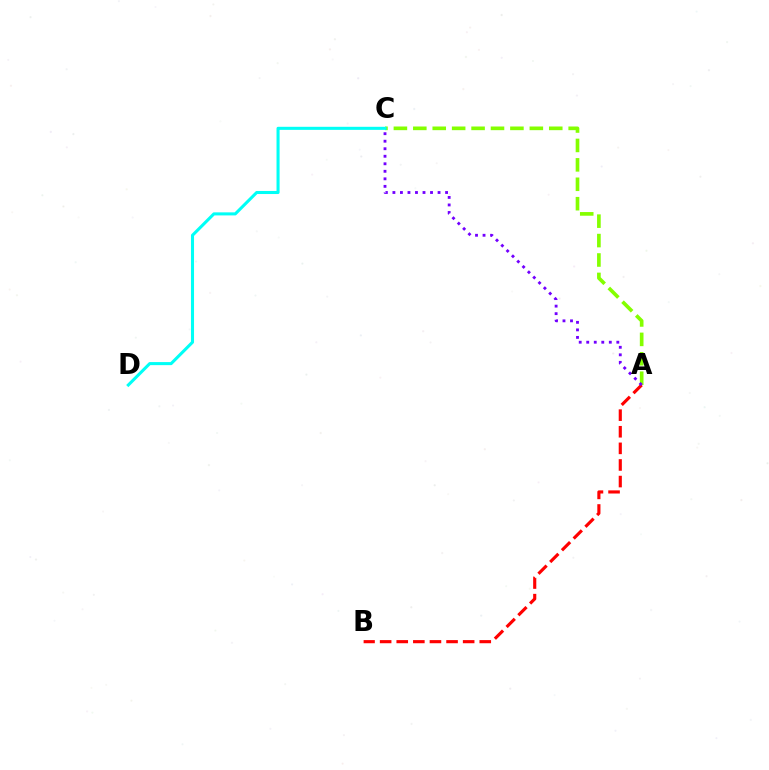{('A', 'C'): [{'color': '#84ff00', 'line_style': 'dashed', 'thickness': 2.64}, {'color': '#7200ff', 'line_style': 'dotted', 'thickness': 2.04}], ('A', 'B'): [{'color': '#ff0000', 'line_style': 'dashed', 'thickness': 2.26}], ('C', 'D'): [{'color': '#00fff6', 'line_style': 'solid', 'thickness': 2.2}]}